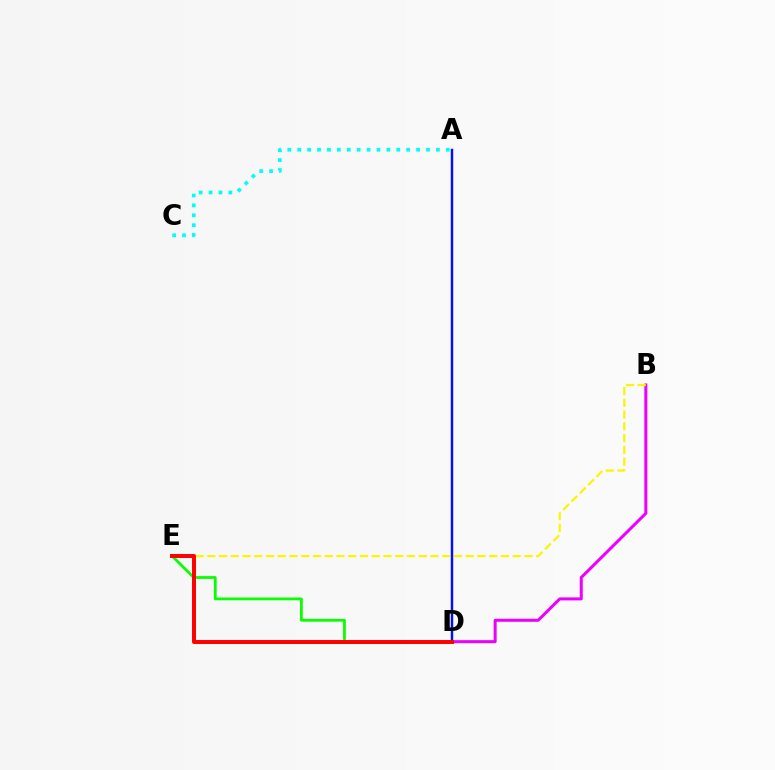{('B', 'D'): [{'color': '#ee00ff', 'line_style': 'solid', 'thickness': 2.18}], ('A', 'C'): [{'color': '#00fff6', 'line_style': 'dotted', 'thickness': 2.69}], ('B', 'E'): [{'color': '#fcf500', 'line_style': 'dashed', 'thickness': 1.6}], ('D', 'E'): [{'color': '#08ff00', 'line_style': 'solid', 'thickness': 2.0}, {'color': '#ff0000', 'line_style': 'solid', 'thickness': 2.86}], ('A', 'D'): [{'color': '#0010ff', 'line_style': 'solid', 'thickness': 1.77}]}